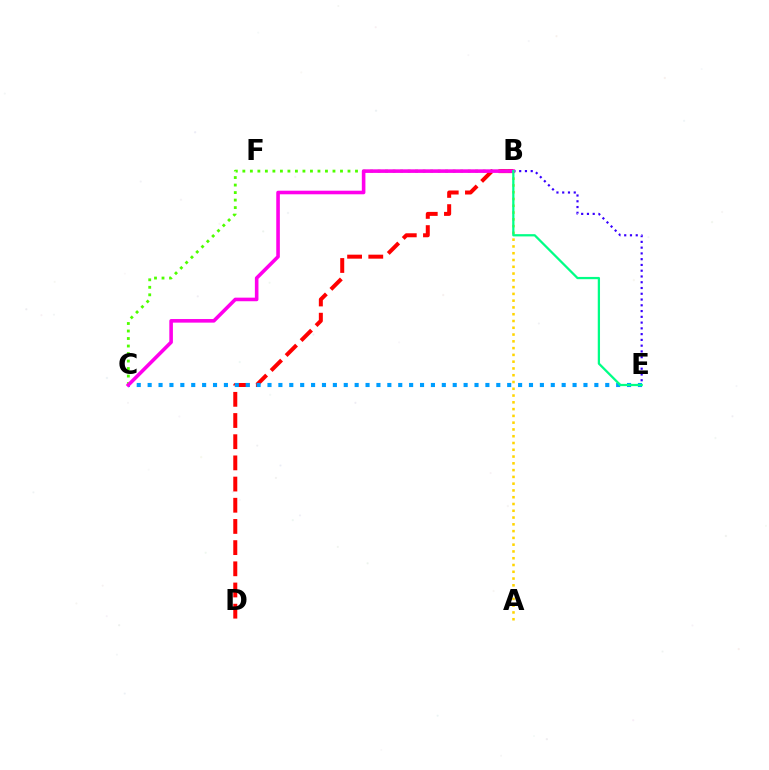{('B', 'D'): [{'color': '#ff0000', 'line_style': 'dashed', 'thickness': 2.88}], ('C', 'E'): [{'color': '#009eff', 'line_style': 'dotted', 'thickness': 2.96}], ('B', 'C'): [{'color': '#4fff00', 'line_style': 'dotted', 'thickness': 2.04}, {'color': '#ff00ed', 'line_style': 'solid', 'thickness': 2.58}], ('A', 'B'): [{'color': '#ffd500', 'line_style': 'dotted', 'thickness': 1.84}], ('B', 'E'): [{'color': '#3700ff', 'line_style': 'dotted', 'thickness': 1.57}, {'color': '#00ff86', 'line_style': 'solid', 'thickness': 1.63}]}